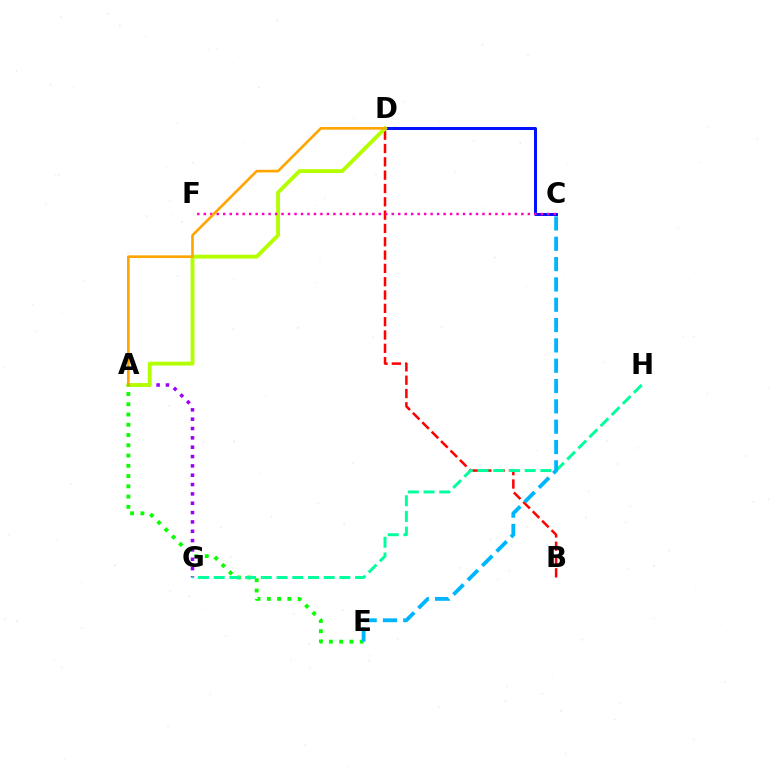{('C', 'D'): [{'color': '#0010ff', 'line_style': 'solid', 'thickness': 2.14}], ('B', 'D'): [{'color': '#ff0000', 'line_style': 'dashed', 'thickness': 1.81}], ('A', 'G'): [{'color': '#9b00ff', 'line_style': 'dotted', 'thickness': 2.54}], ('A', 'D'): [{'color': '#b3ff00', 'line_style': 'solid', 'thickness': 2.78}, {'color': '#ffa500', 'line_style': 'solid', 'thickness': 1.9}], ('C', 'F'): [{'color': '#ff00bd', 'line_style': 'dotted', 'thickness': 1.76}], ('A', 'E'): [{'color': '#08ff00', 'line_style': 'dotted', 'thickness': 2.79}], ('G', 'H'): [{'color': '#00ff9d', 'line_style': 'dashed', 'thickness': 2.14}], ('C', 'E'): [{'color': '#00b5ff', 'line_style': 'dashed', 'thickness': 2.76}]}